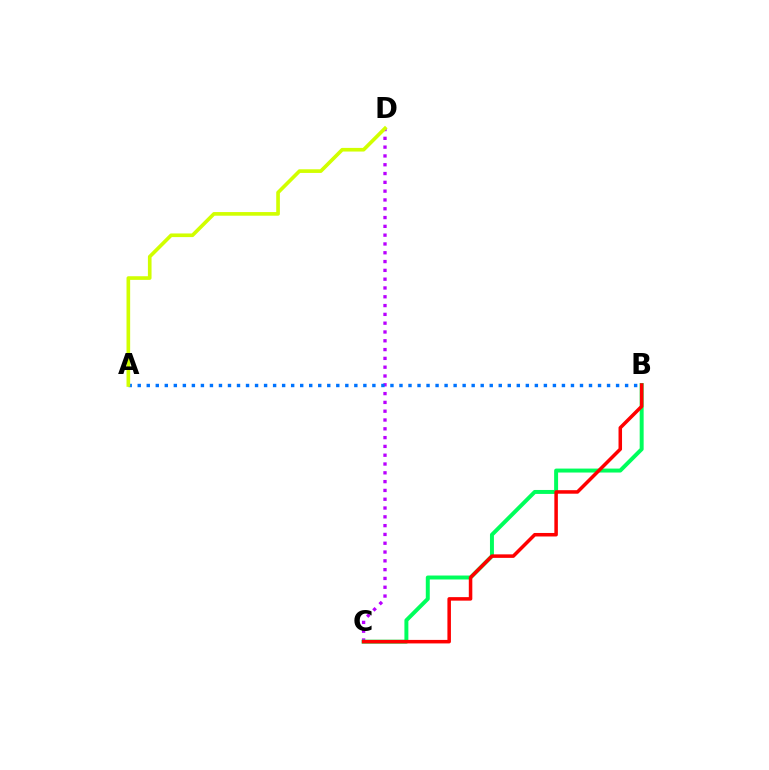{('C', 'D'): [{'color': '#b900ff', 'line_style': 'dotted', 'thickness': 2.39}], ('B', 'C'): [{'color': '#00ff5c', 'line_style': 'solid', 'thickness': 2.85}, {'color': '#ff0000', 'line_style': 'solid', 'thickness': 2.53}], ('A', 'B'): [{'color': '#0074ff', 'line_style': 'dotted', 'thickness': 2.45}], ('A', 'D'): [{'color': '#d1ff00', 'line_style': 'solid', 'thickness': 2.62}]}